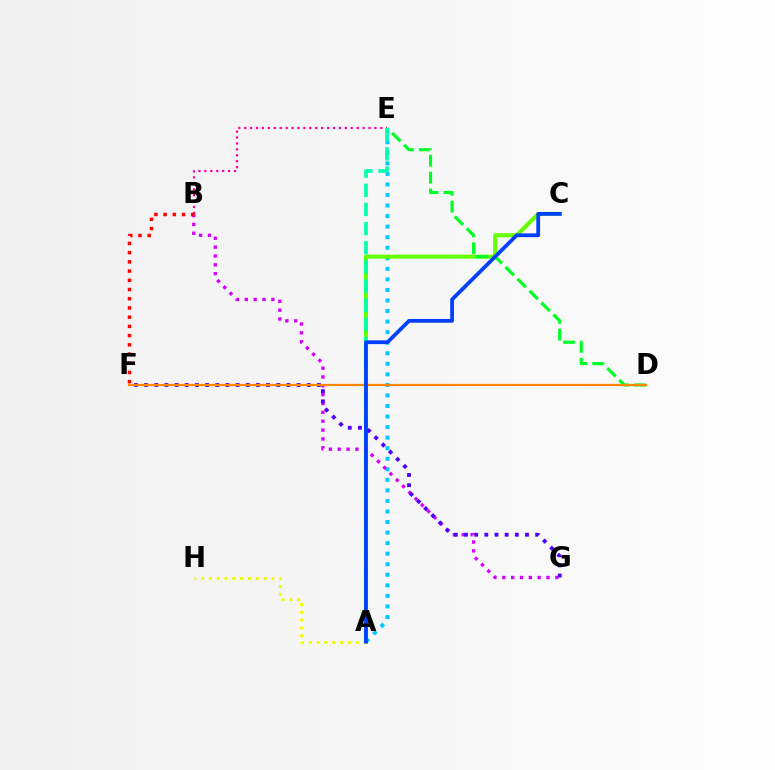{('A', 'E'): [{'color': '#00c7ff', 'line_style': 'dotted', 'thickness': 2.87}, {'color': '#00ffaf', 'line_style': 'dashed', 'thickness': 2.6}], ('A', 'C'): [{'color': '#66ff00', 'line_style': 'solid', 'thickness': 2.92}, {'color': '#003fff', 'line_style': 'solid', 'thickness': 2.7}], ('D', 'E'): [{'color': '#00ff27', 'line_style': 'dashed', 'thickness': 2.29}], ('B', 'E'): [{'color': '#ff00a0', 'line_style': 'dotted', 'thickness': 1.61}], ('B', 'G'): [{'color': '#d600ff', 'line_style': 'dotted', 'thickness': 2.4}], ('F', 'G'): [{'color': '#4f00ff', 'line_style': 'dotted', 'thickness': 2.76}], ('B', 'F'): [{'color': '#ff0000', 'line_style': 'dotted', 'thickness': 2.5}], ('D', 'F'): [{'color': '#ff8800', 'line_style': 'solid', 'thickness': 1.6}], ('A', 'H'): [{'color': '#eeff00', 'line_style': 'dotted', 'thickness': 2.12}]}